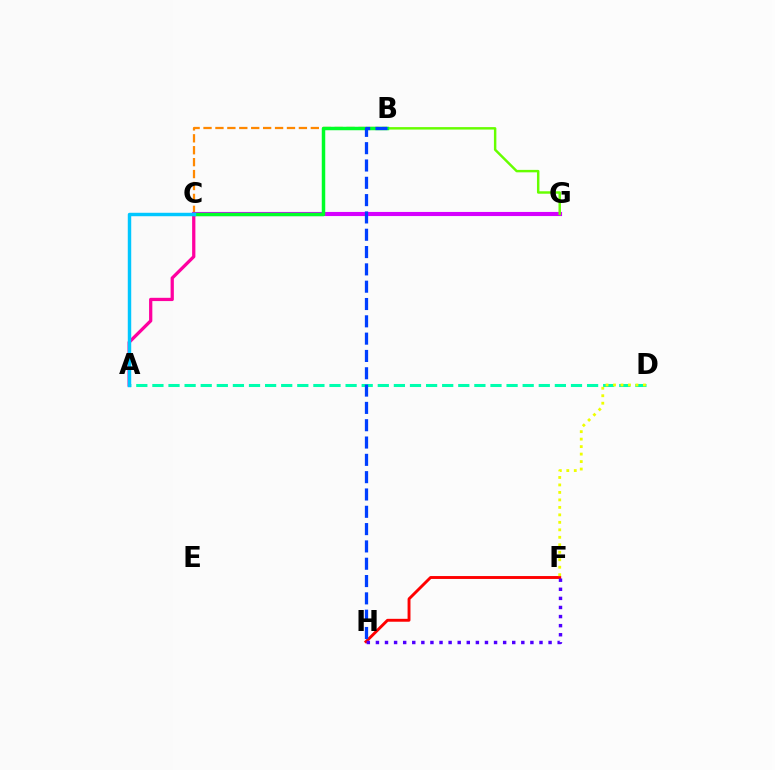{('B', 'C'): [{'color': '#ff8800', 'line_style': 'dashed', 'thickness': 1.62}, {'color': '#00ff27', 'line_style': 'solid', 'thickness': 2.5}], ('A', 'C'): [{'color': '#ff00a0', 'line_style': 'solid', 'thickness': 2.35}, {'color': '#00c7ff', 'line_style': 'solid', 'thickness': 2.48}], ('C', 'G'): [{'color': '#d600ff', 'line_style': 'solid', 'thickness': 2.96}], ('F', 'H'): [{'color': '#ff0000', 'line_style': 'solid', 'thickness': 2.08}, {'color': '#4f00ff', 'line_style': 'dotted', 'thickness': 2.47}], ('B', 'G'): [{'color': '#66ff00', 'line_style': 'solid', 'thickness': 1.77}], ('A', 'D'): [{'color': '#00ffaf', 'line_style': 'dashed', 'thickness': 2.19}], ('D', 'F'): [{'color': '#eeff00', 'line_style': 'dotted', 'thickness': 2.03}], ('B', 'H'): [{'color': '#003fff', 'line_style': 'dashed', 'thickness': 2.35}]}